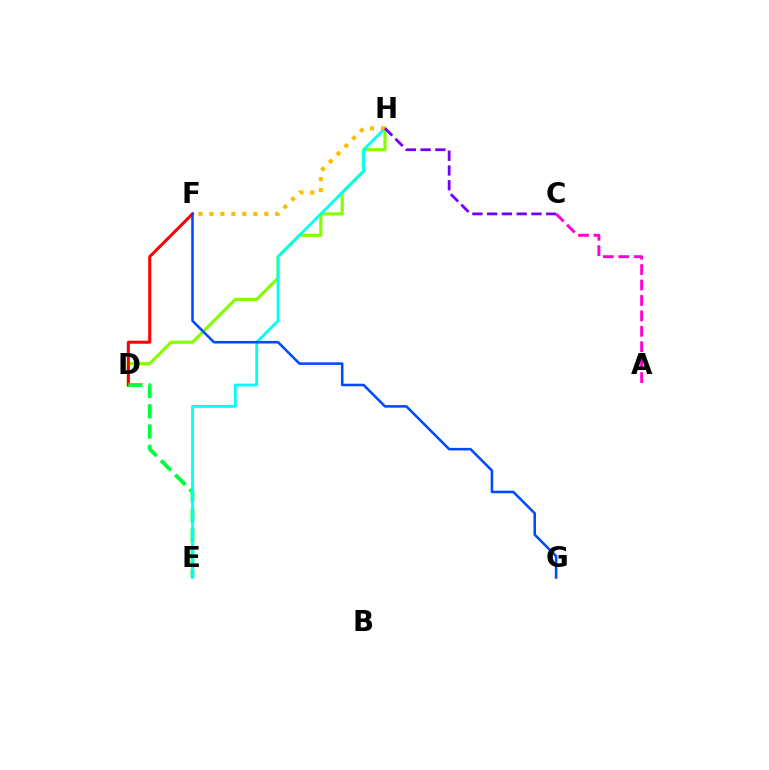{('D', 'H'): [{'color': '#84ff00', 'line_style': 'solid', 'thickness': 2.28}], ('D', 'F'): [{'color': '#ff0000', 'line_style': 'solid', 'thickness': 2.18}], ('D', 'E'): [{'color': '#00ff39', 'line_style': 'dashed', 'thickness': 2.76}], ('A', 'C'): [{'color': '#ff00cf', 'line_style': 'dashed', 'thickness': 2.09}], ('E', 'H'): [{'color': '#00fff6', 'line_style': 'solid', 'thickness': 2.04}], ('F', 'H'): [{'color': '#ffbd00', 'line_style': 'dotted', 'thickness': 2.98}], ('C', 'H'): [{'color': '#7200ff', 'line_style': 'dashed', 'thickness': 2.01}], ('F', 'G'): [{'color': '#004bff', 'line_style': 'solid', 'thickness': 1.84}]}